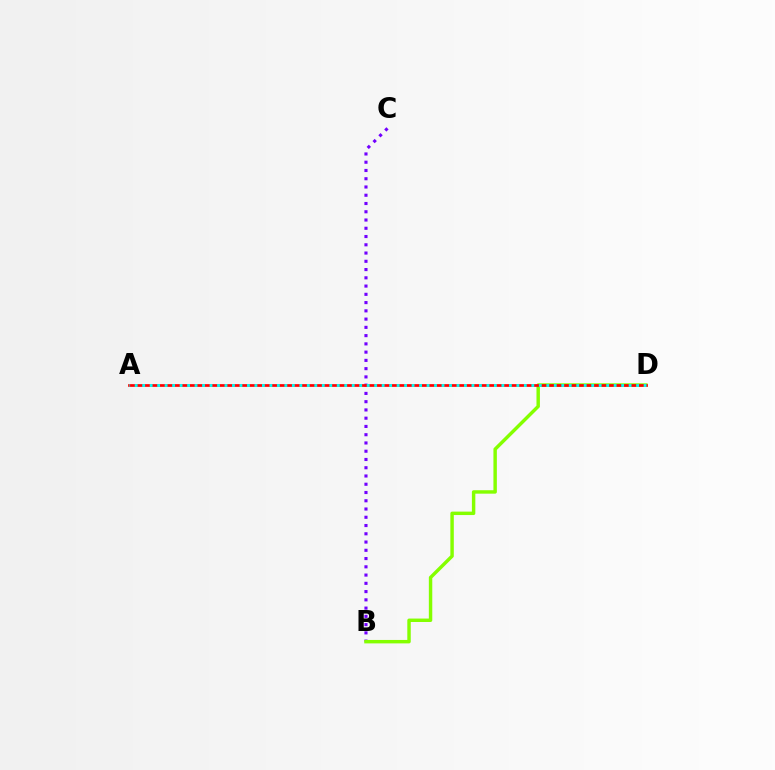{('B', 'C'): [{'color': '#7200ff', 'line_style': 'dotted', 'thickness': 2.24}], ('B', 'D'): [{'color': '#84ff00', 'line_style': 'solid', 'thickness': 2.47}], ('A', 'D'): [{'color': '#ff0000', 'line_style': 'solid', 'thickness': 1.96}, {'color': '#00fff6', 'line_style': 'dotted', 'thickness': 2.03}]}